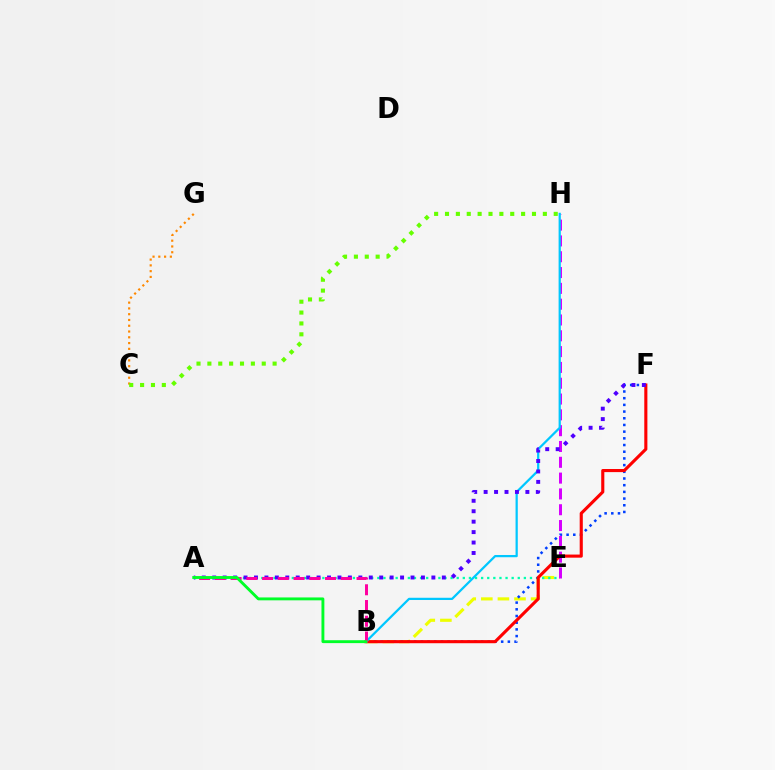{('B', 'E'): [{'color': '#eeff00', 'line_style': 'dashed', 'thickness': 2.25}], ('A', 'E'): [{'color': '#00ffaf', 'line_style': 'dotted', 'thickness': 1.66}], ('C', 'G'): [{'color': '#ff8800', 'line_style': 'dotted', 'thickness': 1.57}], ('C', 'H'): [{'color': '#66ff00', 'line_style': 'dotted', 'thickness': 2.95}], ('B', 'F'): [{'color': '#003fff', 'line_style': 'dotted', 'thickness': 1.82}, {'color': '#ff0000', 'line_style': 'solid', 'thickness': 2.24}], ('E', 'H'): [{'color': '#d600ff', 'line_style': 'dashed', 'thickness': 2.15}], ('B', 'H'): [{'color': '#00c7ff', 'line_style': 'solid', 'thickness': 1.61}], ('A', 'F'): [{'color': '#4f00ff', 'line_style': 'dotted', 'thickness': 2.84}], ('A', 'B'): [{'color': '#ff00a0', 'line_style': 'dashed', 'thickness': 2.14}, {'color': '#00ff27', 'line_style': 'solid', 'thickness': 2.08}]}